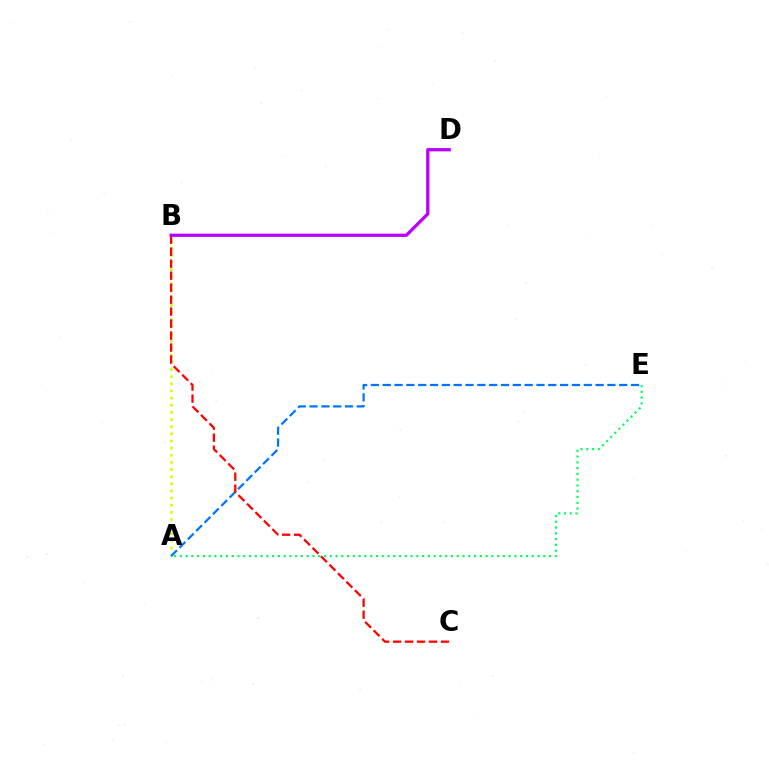{('A', 'B'): [{'color': '#d1ff00', 'line_style': 'dotted', 'thickness': 1.94}], ('A', 'E'): [{'color': '#00ff5c', 'line_style': 'dotted', 'thickness': 1.57}, {'color': '#0074ff', 'line_style': 'dashed', 'thickness': 1.61}], ('B', 'C'): [{'color': '#ff0000', 'line_style': 'dashed', 'thickness': 1.63}], ('B', 'D'): [{'color': '#b900ff', 'line_style': 'solid', 'thickness': 2.34}]}